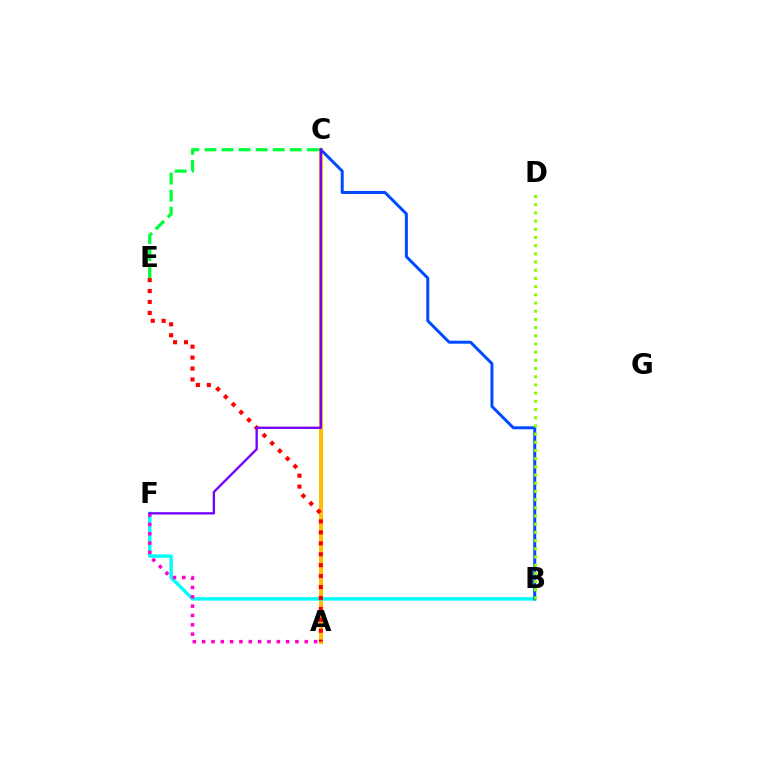{('A', 'C'): [{'color': '#ffbd00', 'line_style': 'solid', 'thickness': 2.87}], ('B', 'F'): [{'color': '#00fff6', 'line_style': 'solid', 'thickness': 2.46}], ('C', 'E'): [{'color': '#00ff39', 'line_style': 'dashed', 'thickness': 2.32}], ('A', 'E'): [{'color': '#ff0000', 'line_style': 'dotted', 'thickness': 2.97}], ('A', 'F'): [{'color': '#ff00cf', 'line_style': 'dotted', 'thickness': 2.53}], ('B', 'C'): [{'color': '#004bff', 'line_style': 'solid', 'thickness': 2.15}], ('C', 'F'): [{'color': '#7200ff', 'line_style': 'solid', 'thickness': 1.67}], ('B', 'D'): [{'color': '#84ff00', 'line_style': 'dotted', 'thickness': 2.23}]}